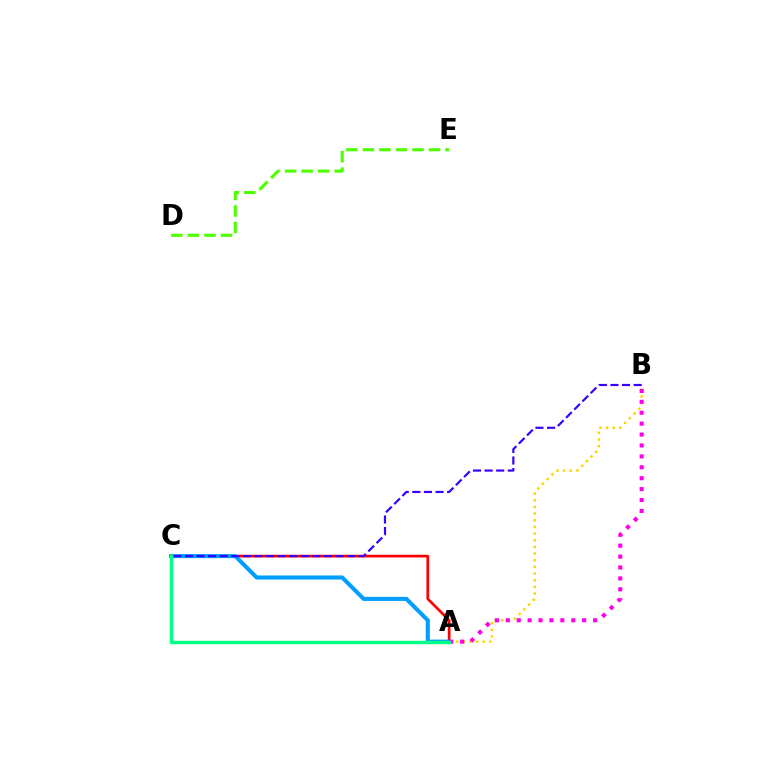{('A', 'B'): [{'color': '#ffd500', 'line_style': 'dotted', 'thickness': 1.81}, {'color': '#ff00ed', 'line_style': 'dotted', 'thickness': 2.96}], ('A', 'C'): [{'color': '#ff0000', 'line_style': 'solid', 'thickness': 1.95}, {'color': '#009eff', 'line_style': 'solid', 'thickness': 2.94}, {'color': '#00ff86', 'line_style': 'solid', 'thickness': 2.45}], ('B', 'C'): [{'color': '#3700ff', 'line_style': 'dashed', 'thickness': 1.57}], ('D', 'E'): [{'color': '#4fff00', 'line_style': 'dashed', 'thickness': 2.25}]}